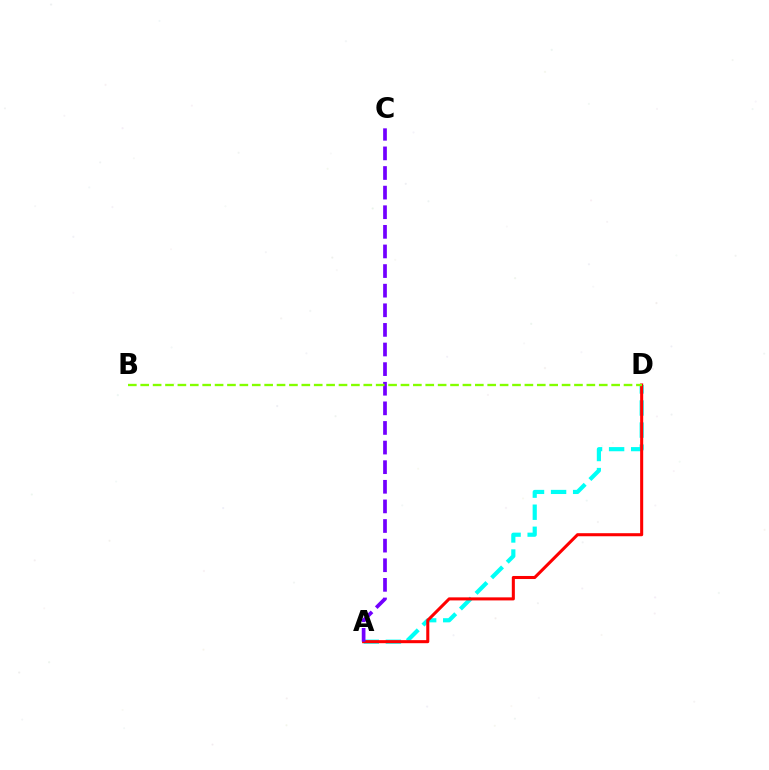{('A', 'D'): [{'color': '#00fff6', 'line_style': 'dashed', 'thickness': 3.0}, {'color': '#ff0000', 'line_style': 'solid', 'thickness': 2.2}], ('A', 'C'): [{'color': '#7200ff', 'line_style': 'dashed', 'thickness': 2.66}], ('B', 'D'): [{'color': '#84ff00', 'line_style': 'dashed', 'thickness': 1.68}]}